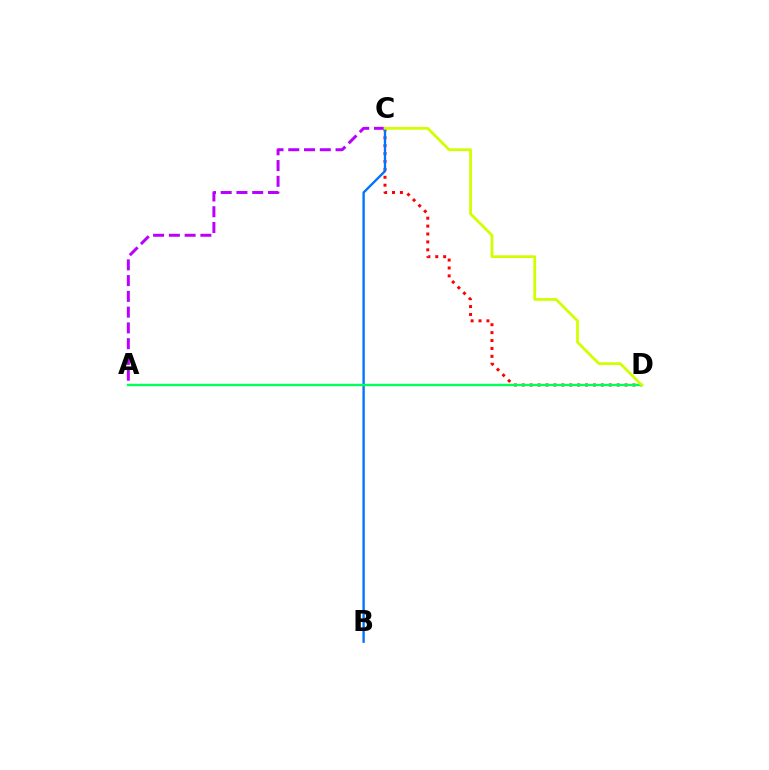{('C', 'D'): [{'color': '#ff0000', 'line_style': 'dotted', 'thickness': 2.15}, {'color': '#d1ff00', 'line_style': 'solid', 'thickness': 2.0}], ('B', 'C'): [{'color': '#0074ff', 'line_style': 'solid', 'thickness': 1.69}], ('A', 'D'): [{'color': '#00ff5c', 'line_style': 'solid', 'thickness': 1.7}], ('A', 'C'): [{'color': '#b900ff', 'line_style': 'dashed', 'thickness': 2.14}]}